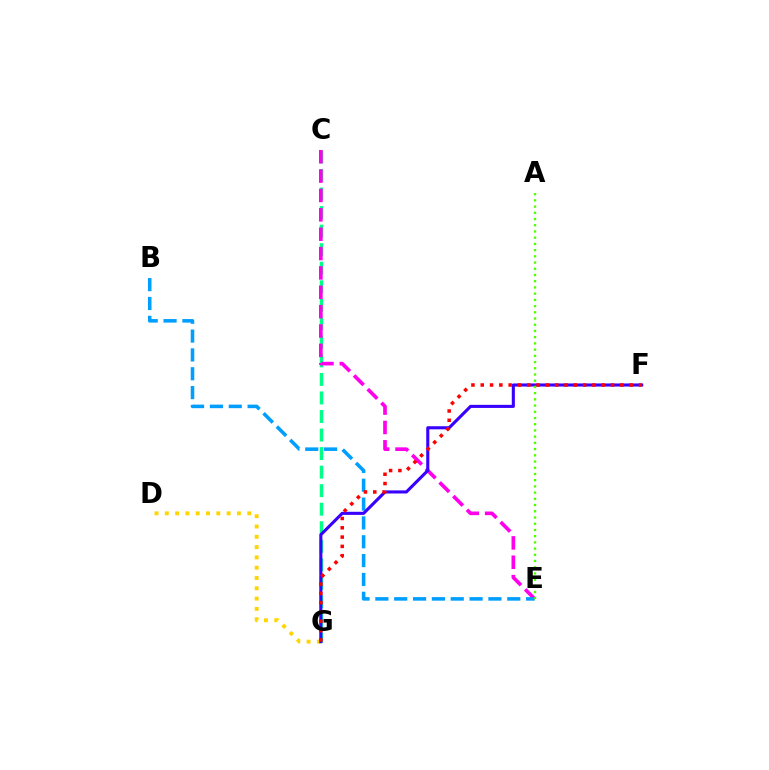{('C', 'G'): [{'color': '#00ff86', 'line_style': 'dashed', 'thickness': 2.52}], ('C', 'E'): [{'color': '#ff00ed', 'line_style': 'dashed', 'thickness': 2.63}], ('B', 'E'): [{'color': '#009eff', 'line_style': 'dashed', 'thickness': 2.56}], ('D', 'G'): [{'color': '#ffd500', 'line_style': 'dotted', 'thickness': 2.8}], ('F', 'G'): [{'color': '#3700ff', 'line_style': 'solid', 'thickness': 2.22}, {'color': '#ff0000', 'line_style': 'dotted', 'thickness': 2.53}], ('A', 'E'): [{'color': '#4fff00', 'line_style': 'dotted', 'thickness': 1.69}]}